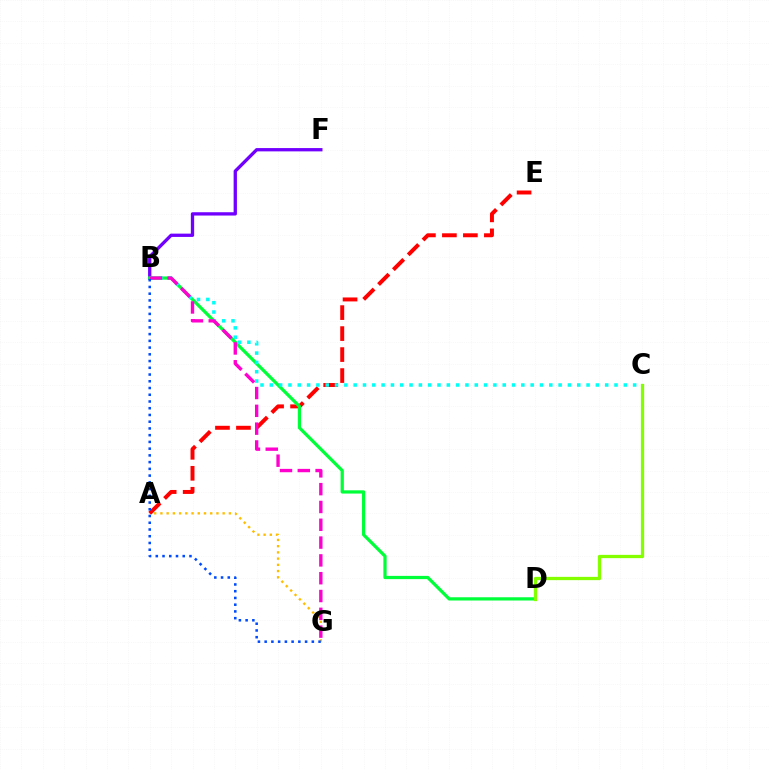{('A', 'G'): [{'color': '#ffbd00', 'line_style': 'dotted', 'thickness': 1.69}], ('B', 'F'): [{'color': '#7200ff', 'line_style': 'solid', 'thickness': 2.38}], ('A', 'E'): [{'color': '#ff0000', 'line_style': 'dashed', 'thickness': 2.85}], ('B', 'D'): [{'color': '#00ff39', 'line_style': 'solid', 'thickness': 2.34}], ('B', 'C'): [{'color': '#00fff6', 'line_style': 'dotted', 'thickness': 2.53}], ('B', 'G'): [{'color': '#ff00cf', 'line_style': 'dashed', 'thickness': 2.42}, {'color': '#004bff', 'line_style': 'dotted', 'thickness': 1.83}], ('C', 'D'): [{'color': '#84ff00', 'line_style': 'solid', 'thickness': 2.35}]}